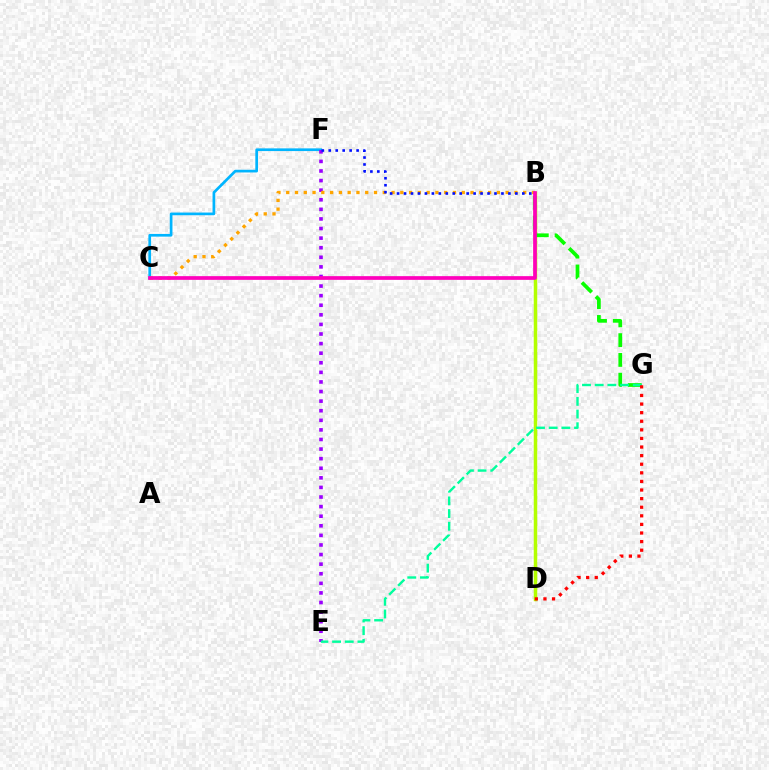{('C', 'F'): [{'color': '#00b5ff', 'line_style': 'solid', 'thickness': 1.94}], ('E', 'F'): [{'color': '#9b00ff', 'line_style': 'dotted', 'thickness': 2.61}], ('B', 'D'): [{'color': '#b3ff00', 'line_style': 'solid', 'thickness': 2.51}], ('B', 'G'): [{'color': '#08ff00', 'line_style': 'dashed', 'thickness': 2.69}], ('E', 'G'): [{'color': '#00ff9d', 'line_style': 'dashed', 'thickness': 1.72}], ('B', 'C'): [{'color': '#ffa500', 'line_style': 'dotted', 'thickness': 2.38}, {'color': '#ff00bd', 'line_style': 'solid', 'thickness': 2.66}], ('D', 'G'): [{'color': '#ff0000', 'line_style': 'dotted', 'thickness': 2.34}], ('B', 'F'): [{'color': '#0010ff', 'line_style': 'dotted', 'thickness': 1.89}]}